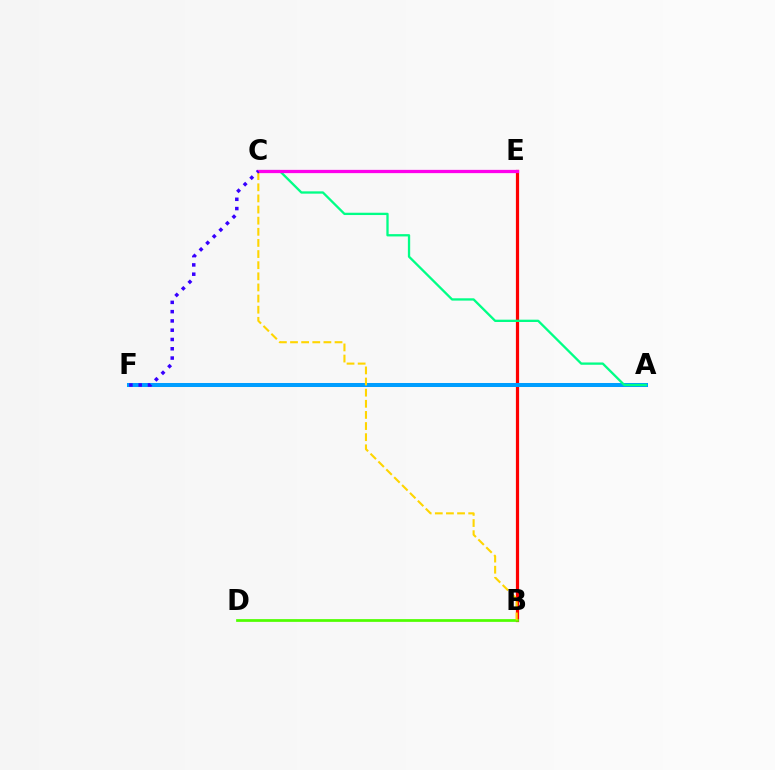{('B', 'E'): [{'color': '#ff0000', 'line_style': 'solid', 'thickness': 2.31}], ('A', 'F'): [{'color': '#009eff', 'line_style': 'solid', 'thickness': 2.89}], ('B', 'D'): [{'color': '#4fff00', 'line_style': 'solid', 'thickness': 1.97}], ('A', 'C'): [{'color': '#00ff86', 'line_style': 'solid', 'thickness': 1.66}], ('C', 'E'): [{'color': '#ff00ed', 'line_style': 'solid', 'thickness': 2.35}], ('B', 'C'): [{'color': '#ffd500', 'line_style': 'dashed', 'thickness': 1.51}], ('C', 'F'): [{'color': '#3700ff', 'line_style': 'dotted', 'thickness': 2.52}]}